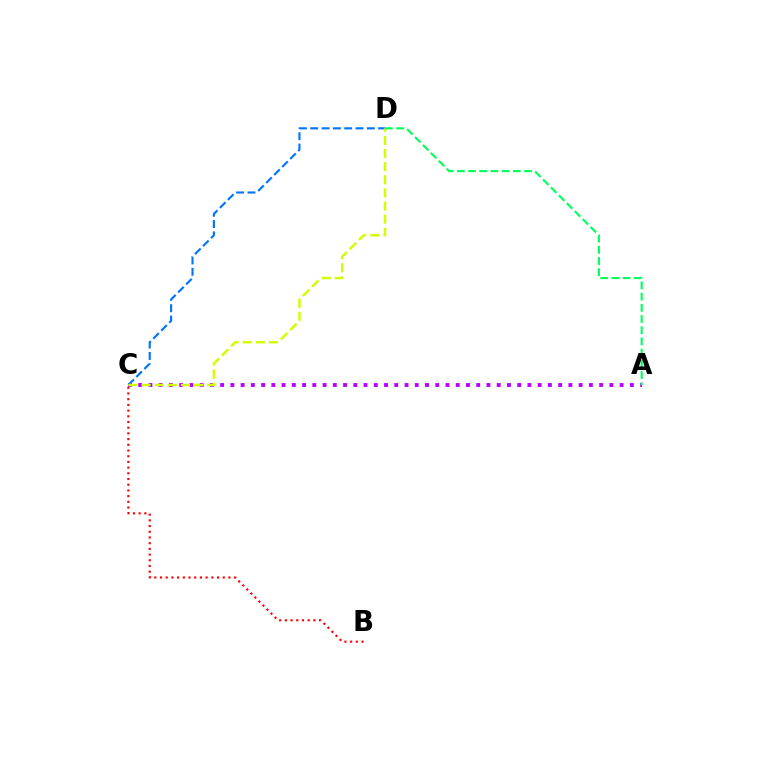{('A', 'C'): [{'color': '#b900ff', 'line_style': 'dotted', 'thickness': 2.78}], ('C', 'D'): [{'color': '#0074ff', 'line_style': 'dashed', 'thickness': 1.54}, {'color': '#d1ff00', 'line_style': 'dashed', 'thickness': 1.78}], ('B', 'C'): [{'color': '#ff0000', 'line_style': 'dotted', 'thickness': 1.55}], ('A', 'D'): [{'color': '#00ff5c', 'line_style': 'dashed', 'thickness': 1.52}]}